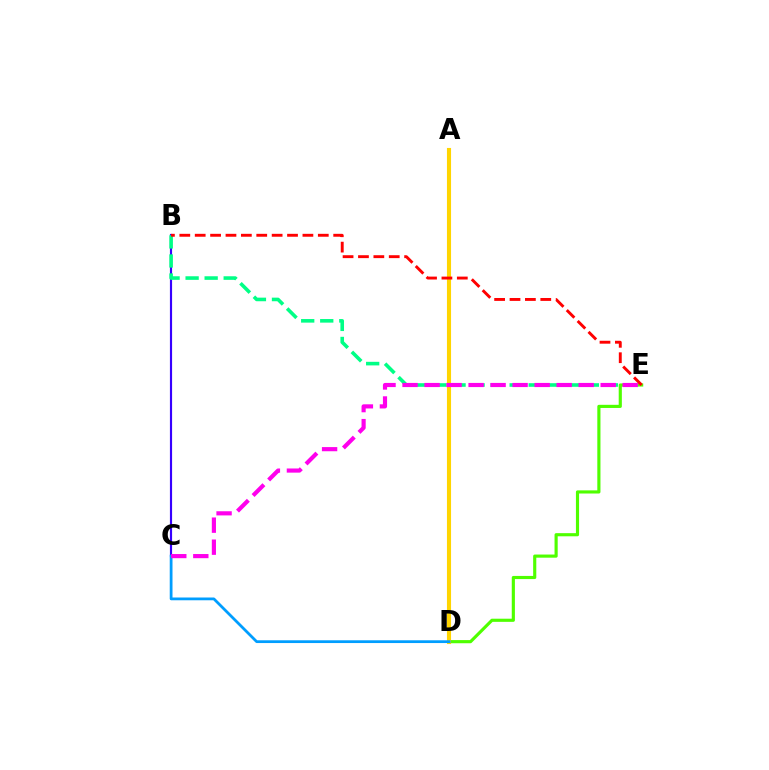{('D', 'E'): [{'color': '#4fff00', 'line_style': 'solid', 'thickness': 2.26}], ('B', 'C'): [{'color': '#3700ff', 'line_style': 'solid', 'thickness': 1.56}], ('B', 'E'): [{'color': '#00ff86', 'line_style': 'dashed', 'thickness': 2.59}, {'color': '#ff0000', 'line_style': 'dashed', 'thickness': 2.09}], ('A', 'D'): [{'color': '#ffd500', 'line_style': 'solid', 'thickness': 2.95}], ('C', 'D'): [{'color': '#009eff', 'line_style': 'solid', 'thickness': 1.99}], ('C', 'E'): [{'color': '#ff00ed', 'line_style': 'dashed', 'thickness': 2.99}]}